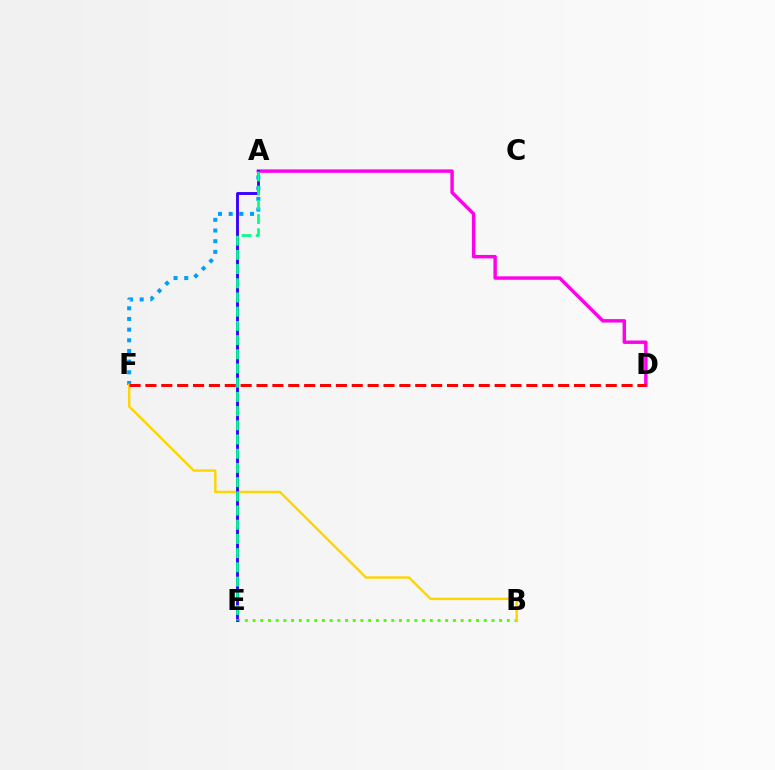{('A', 'D'): [{'color': '#ff00ed', 'line_style': 'solid', 'thickness': 2.48}], ('A', 'F'): [{'color': '#009eff', 'line_style': 'dotted', 'thickness': 2.9}], ('B', 'E'): [{'color': '#4fff00', 'line_style': 'dotted', 'thickness': 2.09}], ('B', 'F'): [{'color': '#ffd500', 'line_style': 'solid', 'thickness': 1.74}], ('D', 'F'): [{'color': '#ff0000', 'line_style': 'dashed', 'thickness': 2.16}], ('A', 'E'): [{'color': '#3700ff', 'line_style': 'solid', 'thickness': 2.07}, {'color': '#00ff86', 'line_style': 'dashed', 'thickness': 1.93}]}